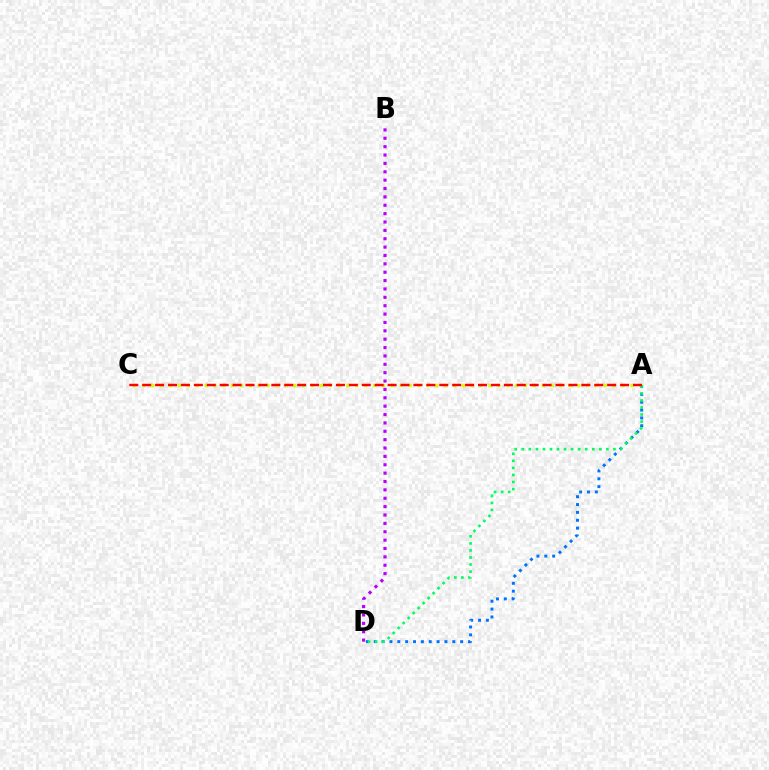{('A', 'D'): [{'color': '#0074ff', 'line_style': 'dotted', 'thickness': 2.14}, {'color': '#00ff5c', 'line_style': 'dotted', 'thickness': 1.92}], ('B', 'D'): [{'color': '#b900ff', 'line_style': 'dotted', 'thickness': 2.27}], ('A', 'C'): [{'color': '#d1ff00', 'line_style': 'dotted', 'thickness': 2.41}, {'color': '#ff0000', 'line_style': 'dashed', 'thickness': 1.75}]}